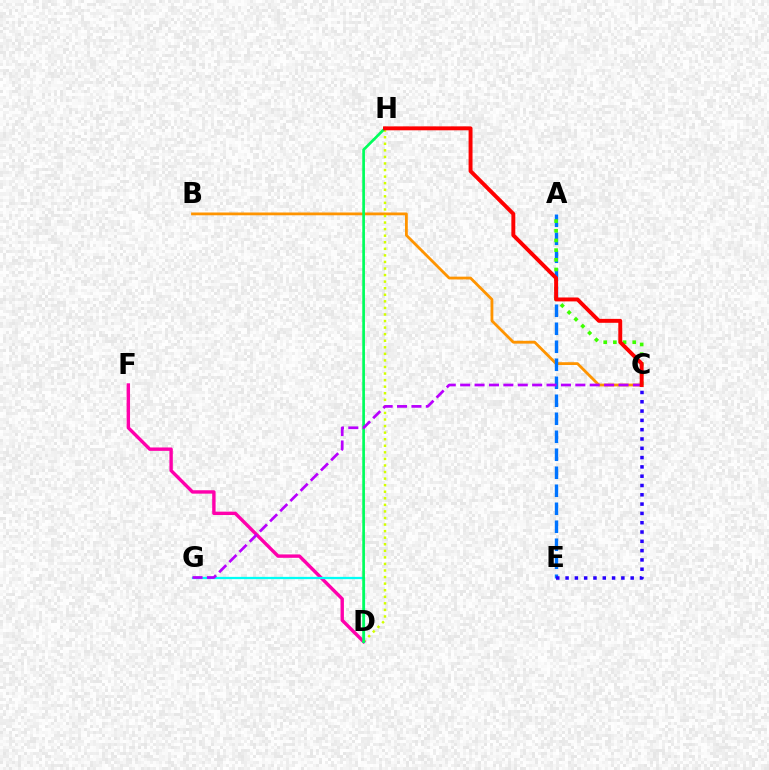{('B', 'C'): [{'color': '#ff9400', 'line_style': 'solid', 'thickness': 2.01}], ('A', 'E'): [{'color': '#0074ff', 'line_style': 'dashed', 'thickness': 2.45}], ('A', 'C'): [{'color': '#3dff00', 'line_style': 'dotted', 'thickness': 2.63}], ('D', 'H'): [{'color': '#d1ff00', 'line_style': 'dotted', 'thickness': 1.78}, {'color': '#00ff5c', 'line_style': 'solid', 'thickness': 1.93}], ('D', 'F'): [{'color': '#ff00ac', 'line_style': 'solid', 'thickness': 2.44}], ('D', 'G'): [{'color': '#00fff6', 'line_style': 'solid', 'thickness': 1.63}], ('C', 'G'): [{'color': '#b900ff', 'line_style': 'dashed', 'thickness': 1.96}], ('C', 'E'): [{'color': '#2500ff', 'line_style': 'dotted', 'thickness': 2.53}], ('C', 'H'): [{'color': '#ff0000', 'line_style': 'solid', 'thickness': 2.83}]}